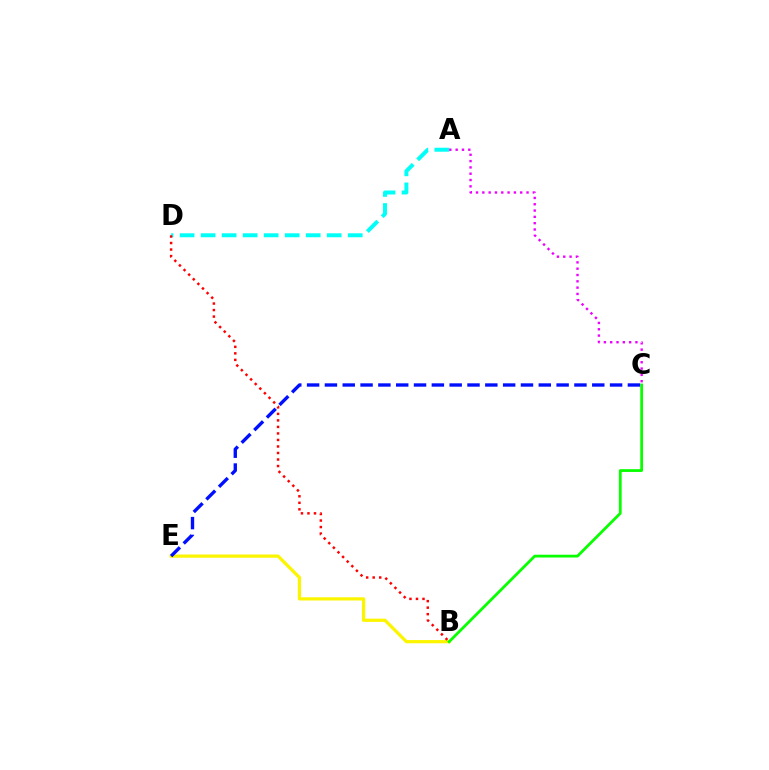{('A', 'D'): [{'color': '#00fff6', 'line_style': 'dashed', 'thickness': 2.85}], ('B', 'E'): [{'color': '#fcf500', 'line_style': 'solid', 'thickness': 2.33}], ('B', 'C'): [{'color': '#08ff00', 'line_style': 'solid', 'thickness': 2.0}], ('C', 'E'): [{'color': '#0010ff', 'line_style': 'dashed', 'thickness': 2.42}], ('A', 'C'): [{'color': '#ee00ff', 'line_style': 'dotted', 'thickness': 1.72}], ('B', 'D'): [{'color': '#ff0000', 'line_style': 'dotted', 'thickness': 1.77}]}